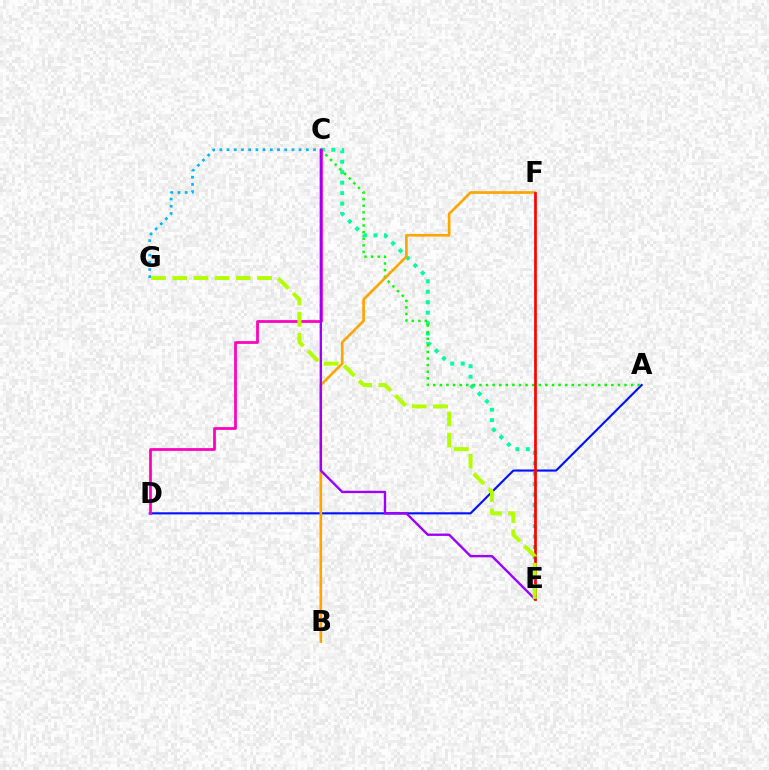{('A', 'D'): [{'color': '#0010ff', 'line_style': 'solid', 'thickness': 1.52}], ('C', 'E'): [{'color': '#00ff9d', 'line_style': 'dotted', 'thickness': 2.84}, {'color': '#9b00ff', 'line_style': 'solid', 'thickness': 1.71}], ('A', 'C'): [{'color': '#08ff00', 'line_style': 'dotted', 'thickness': 1.79}], ('B', 'F'): [{'color': '#ffa500', 'line_style': 'solid', 'thickness': 1.91}], ('C', 'G'): [{'color': '#00b5ff', 'line_style': 'dotted', 'thickness': 1.96}], ('C', 'D'): [{'color': '#ff00bd', 'line_style': 'solid', 'thickness': 1.97}], ('E', 'F'): [{'color': '#ff0000', 'line_style': 'solid', 'thickness': 1.95}], ('E', 'G'): [{'color': '#b3ff00', 'line_style': 'dashed', 'thickness': 2.88}]}